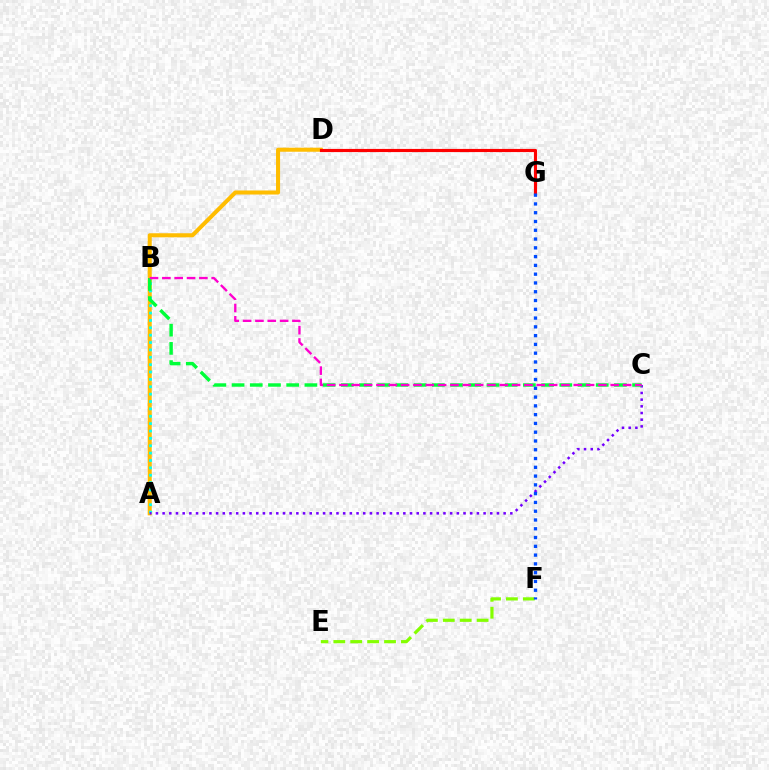{('A', 'D'): [{'color': '#ffbd00', 'line_style': 'solid', 'thickness': 2.91}], ('E', 'F'): [{'color': '#84ff00', 'line_style': 'dashed', 'thickness': 2.3}], ('A', 'B'): [{'color': '#00fff6', 'line_style': 'dotted', 'thickness': 2.0}], ('A', 'C'): [{'color': '#7200ff', 'line_style': 'dotted', 'thickness': 1.82}], ('B', 'C'): [{'color': '#00ff39', 'line_style': 'dashed', 'thickness': 2.47}, {'color': '#ff00cf', 'line_style': 'dashed', 'thickness': 1.68}], ('D', 'G'): [{'color': '#ff0000', 'line_style': 'solid', 'thickness': 2.27}], ('F', 'G'): [{'color': '#004bff', 'line_style': 'dotted', 'thickness': 2.39}]}